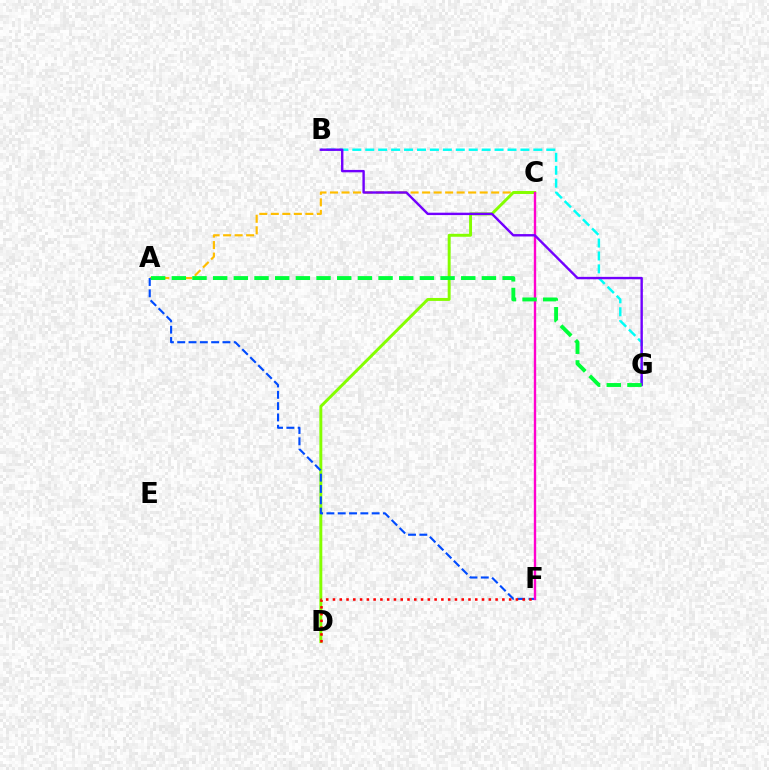{('B', 'G'): [{'color': '#00fff6', 'line_style': 'dashed', 'thickness': 1.76}, {'color': '#7200ff', 'line_style': 'solid', 'thickness': 1.72}], ('A', 'C'): [{'color': '#ffbd00', 'line_style': 'dashed', 'thickness': 1.56}], ('C', 'D'): [{'color': '#84ff00', 'line_style': 'solid', 'thickness': 2.12}], ('A', 'F'): [{'color': '#004bff', 'line_style': 'dashed', 'thickness': 1.54}], ('C', 'F'): [{'color': '#ff00cf', 'line_style': 'solid', 'thickness': 1.71}], ('D', 'F'): [{'color': '#ff0000', 'line_style': 'dotted', 'thickness': 1.84}], ('A', 'G'): [{'color': '#00ff39', 'line_style': 'dashed', 'thickness': 2.81}]}